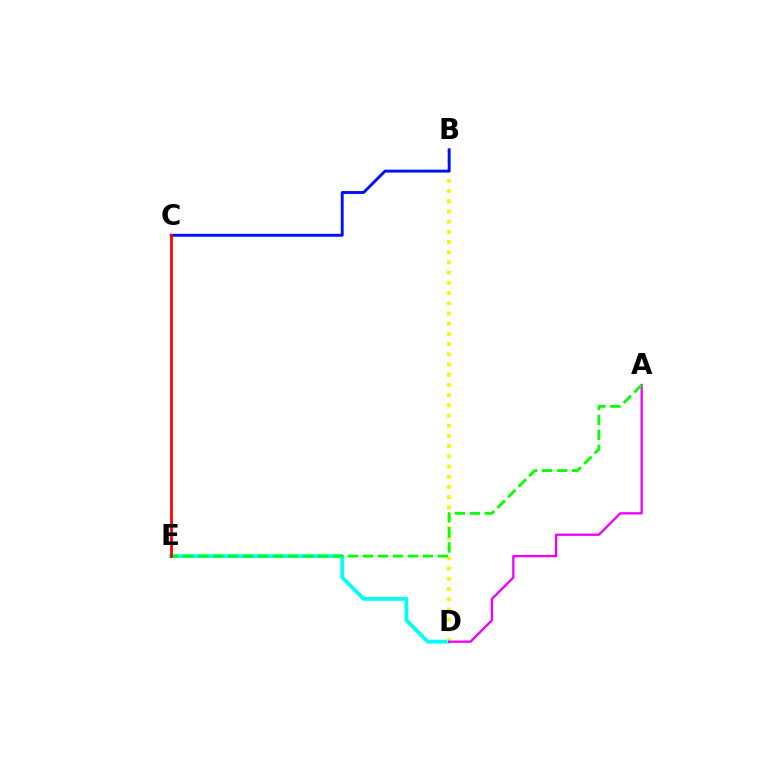{('D', 'E'): [{'color': '#00fff6', 'line_style': 'solid', 'thickness': 2.72}], ('B', 'D'): [{'color': '#fcf500', 'line_style': 'dotted', 'thickness': 2.77}], ('A', 'D'): [{'color': '#ee00ff', 'line_style': 'solid', 'thickness': 1.67}], ('B', 'C'): [{'color': '#0010ff', 'line_style': 'solid', 'thickness': 2.09}], ('A', 'E'): [{'color': '#08ff00', 'line_style': 'dashed', 'thickness': 2.03}], ('C', 'E'): [{'color': '#ff0000', 'line_style': 'solid', 'thickness': 2.0}]}